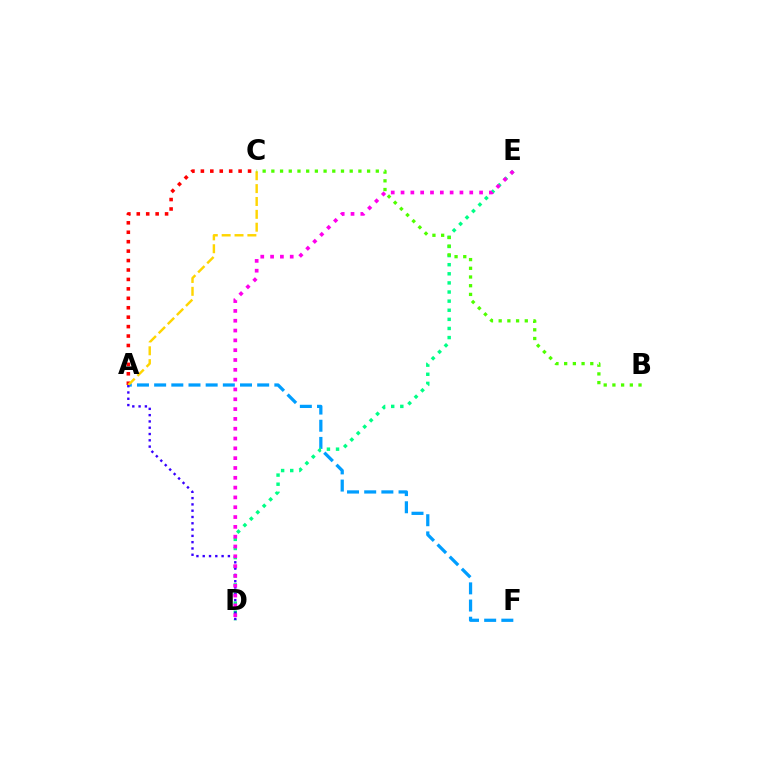{('A', 'F'): [{'color': '#009eff', 'line_style': 'dashed', 'thickness': 2.33}], ('D', 'E'): [{'color': '#00ff86', 'line_style': 'dotted', 'thickness': 2.48}, {'color': '#ff00ed', 'line_style': 'dotted', 'thickness': 2.67}], ('A', 'C'): [{'color': '#ff0000', 'line_style': 'dotted', 'thickness': 2.56}, {'color': '#ffd500', 'line_style': 'dashed', 'thickness': 1.75}], ('A', 'D'): [{'color': '#3700ff', 'line_style': 'dotted', 'thickness': 1.71}], ('B', 'C'): [{'color': '#4fff00', 'line_style': 'dotted', 'thickness': 2.36}]}